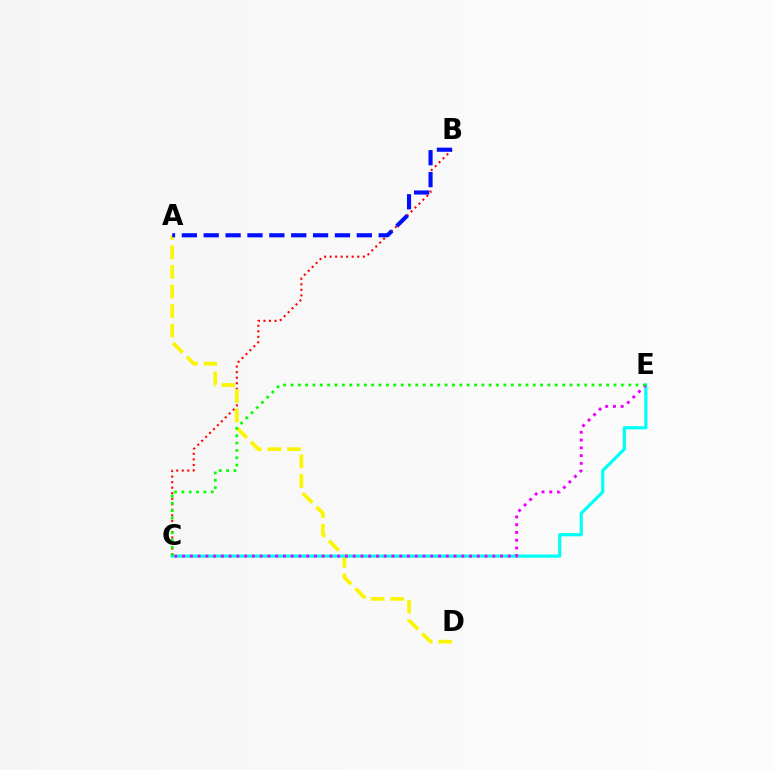{('B', 'C'): [{'color': '#ff0000', 'line_style': 'dotted', 'thickness': 1.5}], ('A', 'D'): [{'color': '#fcf500', 'line_style': 'dashed', 'thickness': 2.66}], ('C', 'E'): [{'color': '#00fff6', 'line_style': 'solid', 'thickness': 2.29}, {'color': '#ee00ff', 'line_style': 'dotted', 'thickness': 2.11}, {'color': '#08ff00', 'line_style': 'dotted', 'thickness': 1.99}], ('A', 'B'): [{'color': '#0010ff', 'line_style': 'dashed', 'thickness': 2.97}]}